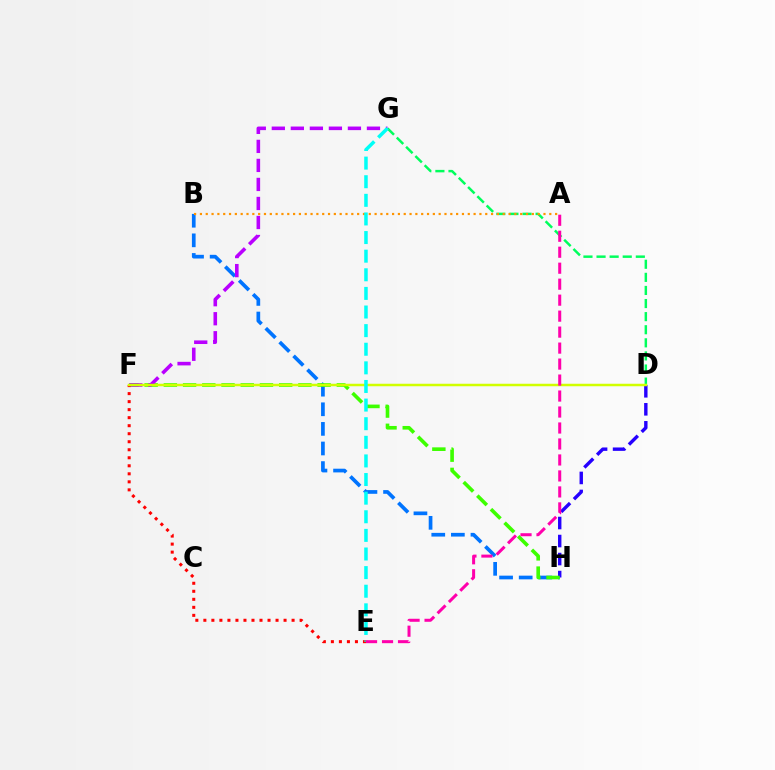{('B', 'H'): [{'color': '#0074ff', 'line_style': 'dashed', 'thickness': 2.66}], ('D', 'H'): [{'color': '#2500ff', 'line_style': 'dashed', 'thickness': 2.45}], ('F', 'H'): [{'color': '#3dff00', 'line_style': 'dashed', 'thickness': 2.61}], ('D', 'G'): [{'color': '#00ff5c', 'line_style': 'dashed', 'thickness': 1.78}], ('F', 'G'): [{'color': '#b900ff', 'line_style': 'dashed', 'thickness': 2.58}], ('E', 'F'): [{'color': '#ff0000', 'line_style': 'dotted', 'thickness': 2.18}], ('A', 'B'): [{'color': '#ff9400', 'line_style': 'dotted', 'thickness': 1.58}], ('D', 'F'): [{'color': '#d1ff00', 'line_style': 'solid', 'thickness': 1.79}], ('E', 'G'): [{'color': '#00fff6', 'line_style': 'dashed', 'thickness': 2.53}], ('A', 'E'): [{'color': '#ff00ac', 'line_style': 'dashed', 'thickness': 2.17}]}